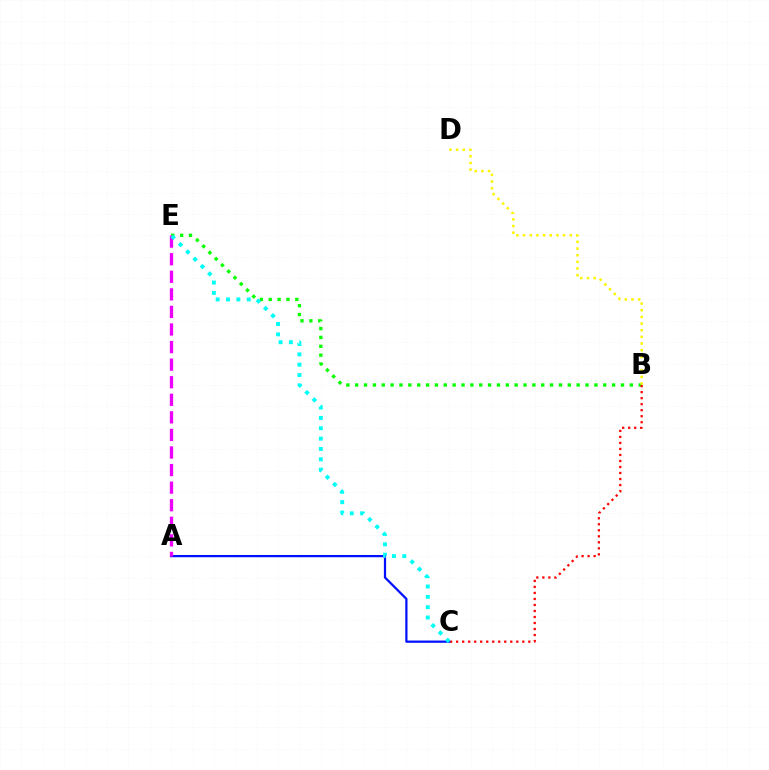{('B', 'E'): [{'color': '#08ff00', 'line_style': 'dotted', 'thickness': 2.41}], ('B', 'C'): [{'color': '#ff0000', 'line_style': 'dotted', 'thickness': 1.63}], ('A', 'C'): [{'color': '#0010ff', 'line_style': 'solid', 'thickness': 1.61}], ('B', 'D'): [{'color': '#fcf500', 'line_style': 'dotted', 'thickness': 1.81}], ('A', 'E'): [{'color': '#ee00ff', 'line_style': 'dashed', 'thickness': 2.39}], ('C', 'E'): [{'color': '#00fff6', 'line_style': 'dotted', 'thickness': 2.81}]}